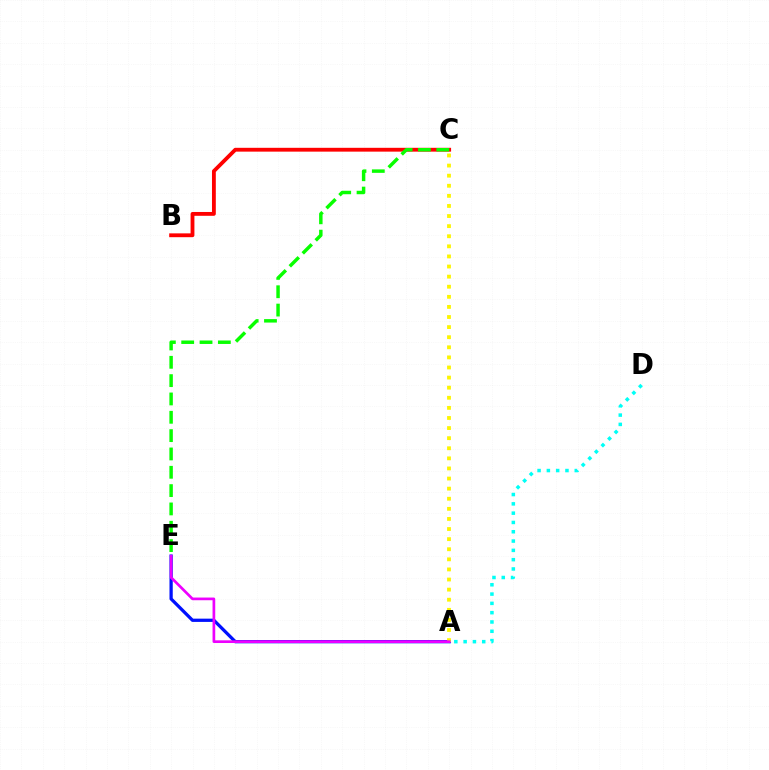{('B', 'C'): [{'color': '#ff0000', 'line_style': 'solid', 'thickness': 2.76}], ('A', 'E'): [{'color': '#0010ff', 'line_style': 'solid', 'thickness': 2.35}, {'color': '#ee00ff', 'line_style': 'solid', 'thickness': 1.94}], ('C', 'E'): [{'color': '#08ff00', 'line_style': 'dashed', 'thickness': 2.49}], ('A', 'D'): [{'color': '#00fff6', 'line_style': 'dotted', 'thickness': 2.53}], ('A', 'C'): [{'color': '#fcf500', 'line_style': 'dotted', 'thickness': 2.74}]}